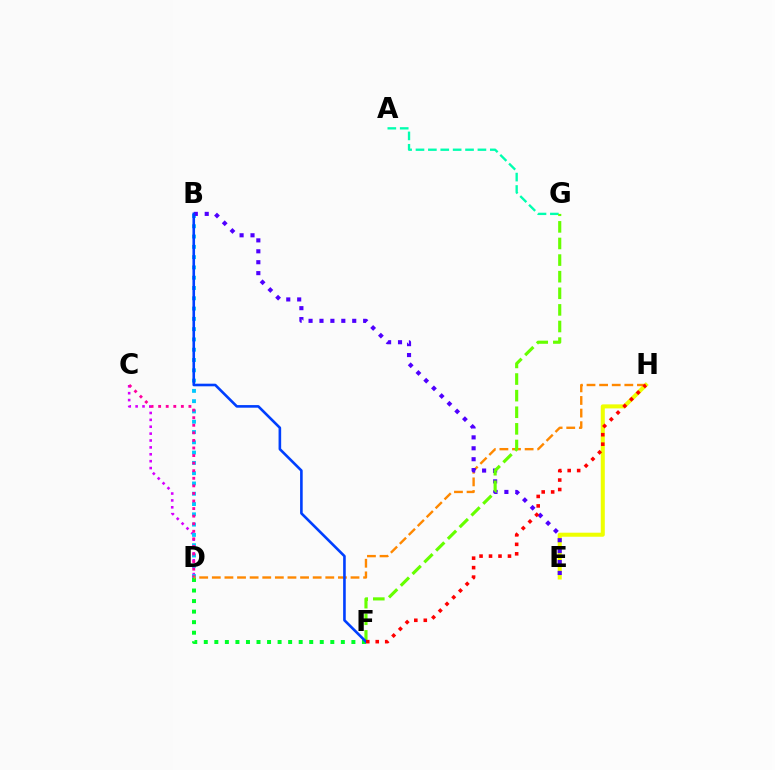{('C', 'D'): [{'color': '#d600ff', 'line_style': 'dotted', 'thickness': 1.87}, {'color': '#ff00a0', 'line_style': 'dotted', 'thickness': 2.06}], ('E', 'H'): [{'color': '#eeff00', 'line_style': 'solid', 'thickness': 2.91}], ('A', 'G'): [{'color': '#00ffaf', 'line_style': 'dashed', 'thickness': 1.68}], ('B', 'D'): [{'color': '#00c7ff', 'line_style': 'dotted', 'thickness': 2.8}], ('D', 'F'): [{'color': '#00ff27', 'line_style': 'dotted', 'thickness': 2.86}], ('D', 'H'): [{'color': '#ff8800', 'line_style': 'dashed', 'thickness': 1.71}], ('B', 'E'): [{'color': '#4f00ff', 'line_style': 'dotted', 'thickness': 2.97}], ('F', 'G'): [{'color': '#66ff00', 'line_style': 'dashed', 'thickness': 2.26}], ('B', 'F'): [{'color': '#003fff', 'line_style': 'solid', 'thickness': 1.88}], ('F', 'H'): [{'color': '#ff0000', 'line_style': 'dotted', 'thickness': 2.58}]}